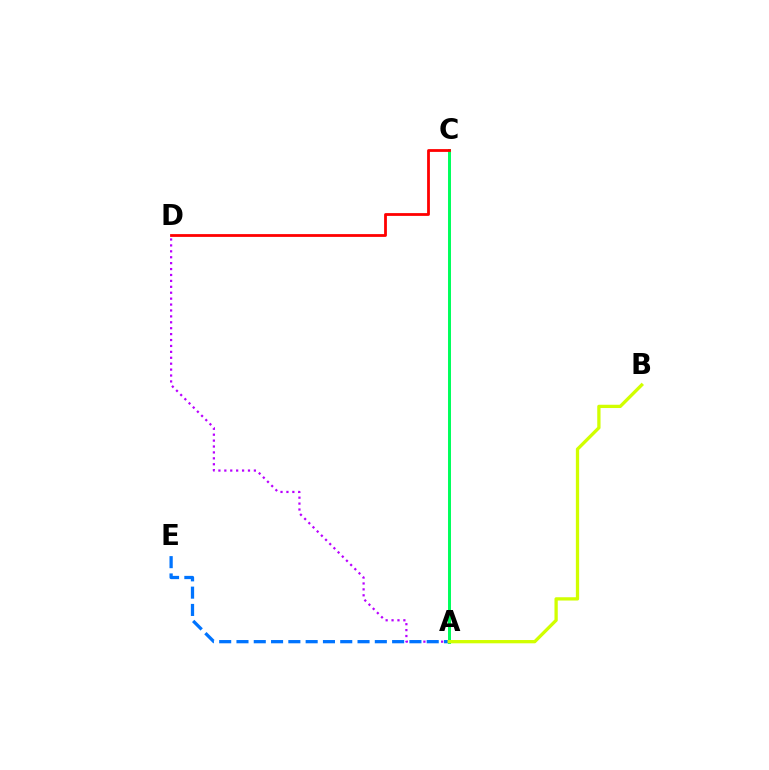{('A', 'D'): [{'color': '#b900ff', 'line_style': 'dotted', 'thickness': 1.61}], ('A', 'C'): [{'color': '#00ff5c', 'line_style': 'solid', 'thickness': 2.14}], ('C', 'D'): [{'color': '#ff0000', 'line_style': 'solid', 'thickness': 2.01}], ('A', 'E'): [{'color': '#0074ff', 'line_style': 'dashed', 'thickness': 2.35}], ('A', 'B'): [{'color': '#d1ff00', 'line_style': 'solid', 'thickness': 2.37}]}